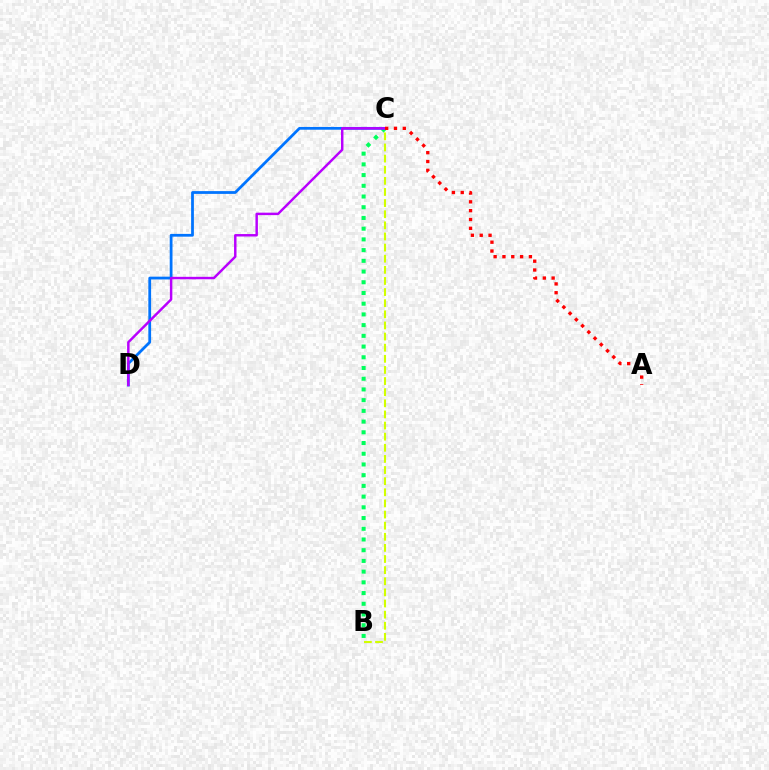{('B', 'C'): [{'color': '#00ff5c', 'line_style': 'dotted', 'thickness': 2.91}, {'color': '#d1ff00', 'line_style': 'dashed', 'thickness': 1.51}], ('C', 'D'): [{'color': '#0074ff', 'line_style': 'solid', 'thickness': 1.99}, {'color': '#b900ff', 'line_style': 'solid', 'thickness': 1.77}], ('A', 'C'): [{'color': '#ff0000', 'line_style': 'dotted', 'thickness': 2.4}]}